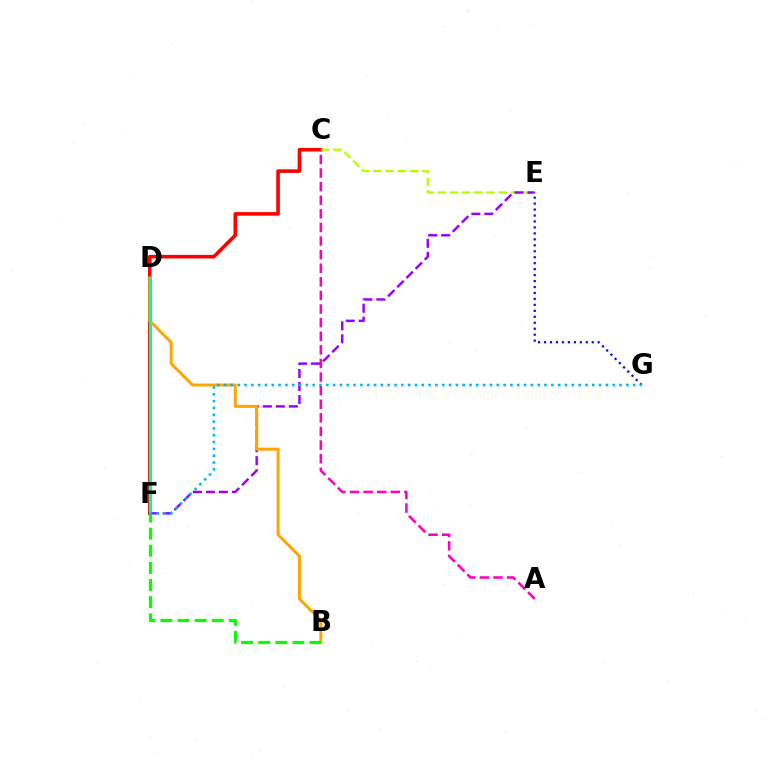{('E', 'G'): [{'color': '#0010ff', 'line_style': 'dotted', 'thickness': 1.62}], ('C', 'F'): [{'color': '#ff0000', 'line_style': 'solid', 'thickness': 2.58}], ('C', 'E'): [{'color': '#b3ff00', 'line_style': 'dashed', 'thickness': 1.66}], ('A', 'C'): [{'color': '#ff00bd', 'line_style': 'dashed', 'thickness': 1.85}], ('E', 'F'): [{'color': '#9b00ff', 'line_style': 'dashed', 'thickness': 1.77}], ('B', 'D'): [{'color': '#ffa500', 'line_style': 'solid', 'thickness': 2.14}], ('B', 'F'): [{'color': '#08ff00', 'line_style': 'dashed', 'thickness': 2.33}], ('D', 'F'): [{'color': '#00ff9d', 'line_style': 'solid', 'thickness': 1.68}], ('F', 'G'): [{'color': '#00b5ff', 'line_style': 'dotted', 'thickness': 1.85}]}